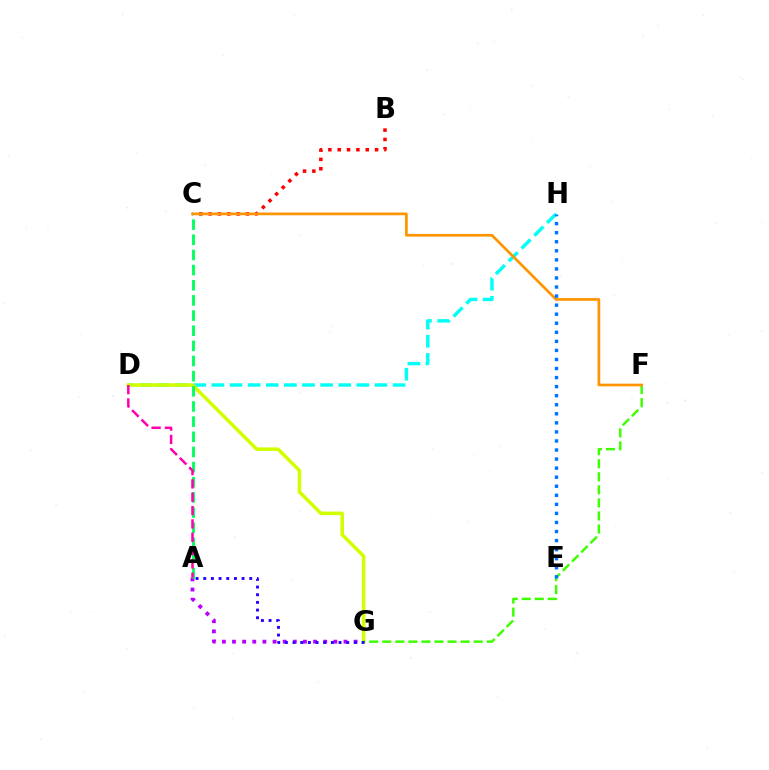{('B', 'C'): [{'color': '#ff0000', 'line_style': 'dotted', 'thickness': 2.54}], ('D', 'H'): [{'color': '#00fff6', 'line_style': 'dashed', 'thickness': 2.46}], ('D', 'G'): [{'color': '#d1ff00', 'line_style': 'solid', 'thickness': 2.54}], ('F', 'G'): [{'color': '#3dff00', 'line_style': 'dashed', 'thickness': 1.77}], ('C', 'F'): [{'color': '#ff9400', 'line_style': 'solid', 'thickness': 1.94}], ('A', 'G'): [{'color': '#b900ff', 'line_style': 'dotted', 'thickness': 2.75}, {'color': '#2500ff', 'line_style': 'dotted', 'thickness': 2.08}], ('A', 'C'): [{'color': '#00ff5c', 'line_style': 'dashed', 'thickness': 2.06}], ('E', 'H'): [{'color': '#0074ff', 'line_style': 'dotted', 'thickness': 2.46}], ('A', 'D'): [{'color': '#ff00ac', 'line_style': 'dashed', 'thickness': 1.81}]}